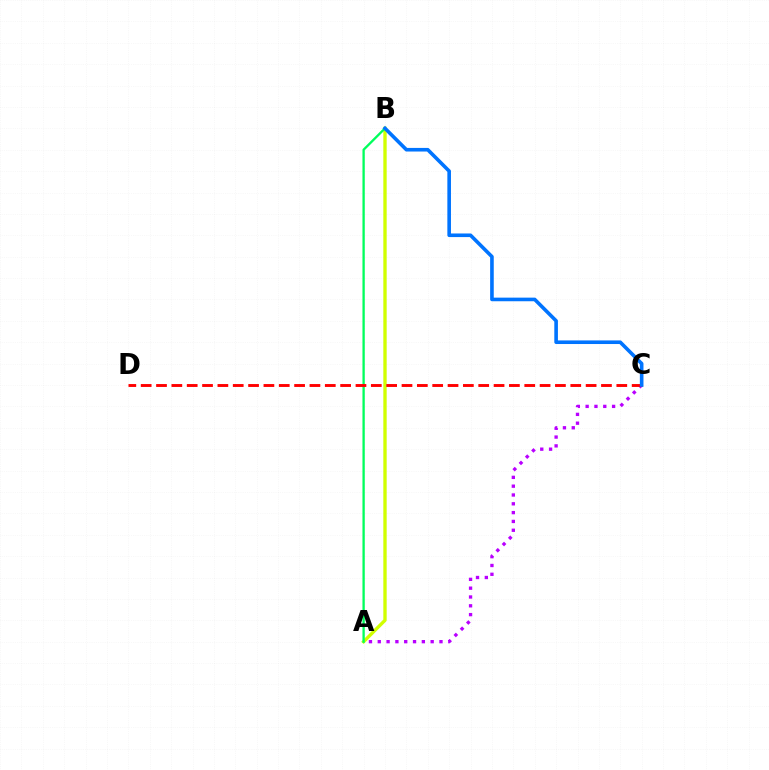{('A', 'B'): [{'color': '#d1ff00', 'line_style': 'solid', 'thickness': 2.41}, {'color': '#00ff5c', 'line_style': 'solid', 'thickness': 1.67}], ('A', 'C'): [{'color': '#b900ff', 'line_style': 'dotted', 'thickness': 2.4}], ('C', 'D'): [{'color': '#ff0000', 'line_style': 'dashed', 'thickness': 2.08}], ('B', 'C'): [{'color': '#0074ff', 'line_style': 'solid', 'thickness': 2.6}]}